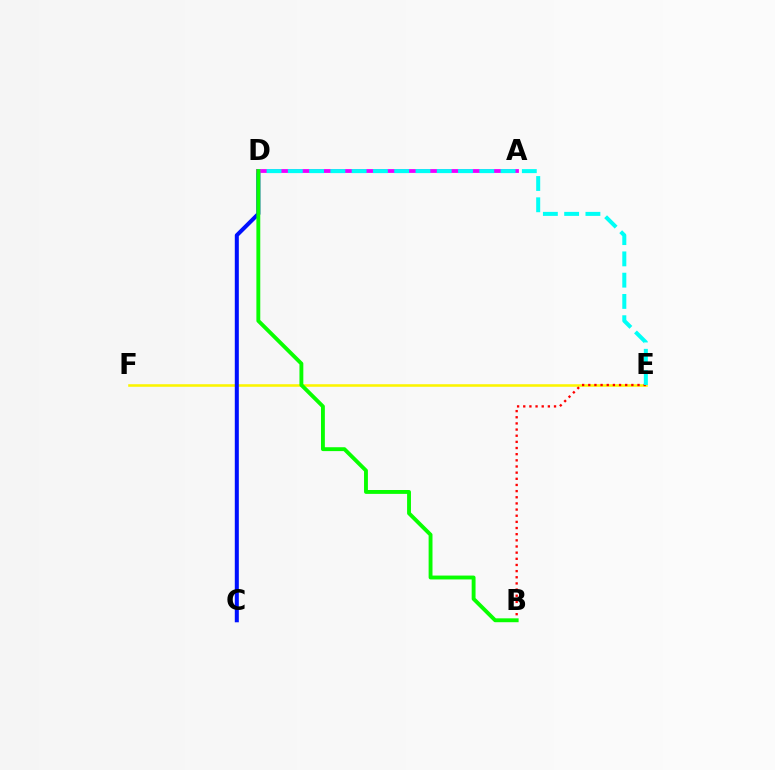{('E', 'F'): [{'color': '#fcf500', 'line_style': 'solid', 'thickness': 1.85}], ('B', 'E'): [{'color': '#ff0000', 'line_style': 'dotted', 'thickness': 1.67}], ('C', 'D'): [{'color': '#0010ff', 'line_style': 'solid', 'thickness': 2.9}], ('A', 'D'): [{'color': '#ee00ff', 'line_style': 'solid', 'thickness': 2.74}], ('D', 'E'): [{'color': '#00fff6', 'line_style': 'dashed', 'thickness': 2.89}], ('B', 'D'): [{'color': '#08ff00', 'line_style': 'solid', 'thickness': 2.79}]}